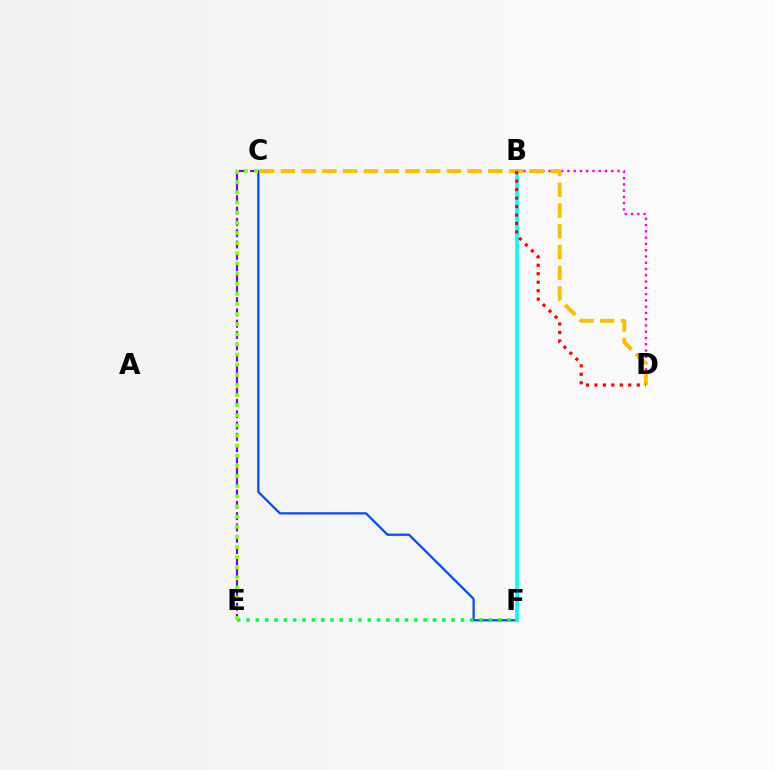{('C', 'F'): [{'color': '#004bff', 'line_style': 'solid', 'thickness': 1.61}], ('B', 'D'): [{'color': '#ff00cf', 'line_style': 'dotted', 'thickness': 1.7}, {'color': '#ff0000', 'line_style': 'dotted', 'thickness': 2.3}], ('B', 'F'): [{'color': '#00fff6', 'line_style': 'solid', 'thickness': 2.62}], ('C', 'E'): [{'color': '#7200ff', 'line_style': 'dashed', 'thickness': 1.54}, {'color': '#84ff00', 'line_style': 'dotted', 'thickness': 2.75}], ('E', 'F'): [{'color': '#00ff39', 'line_style': 'dotted', 'thickness': 2.53}], ('C', 'D'): [{'color': '#ffbd00', 'line_style': 'dashed', 'thickness': 2.82}]}